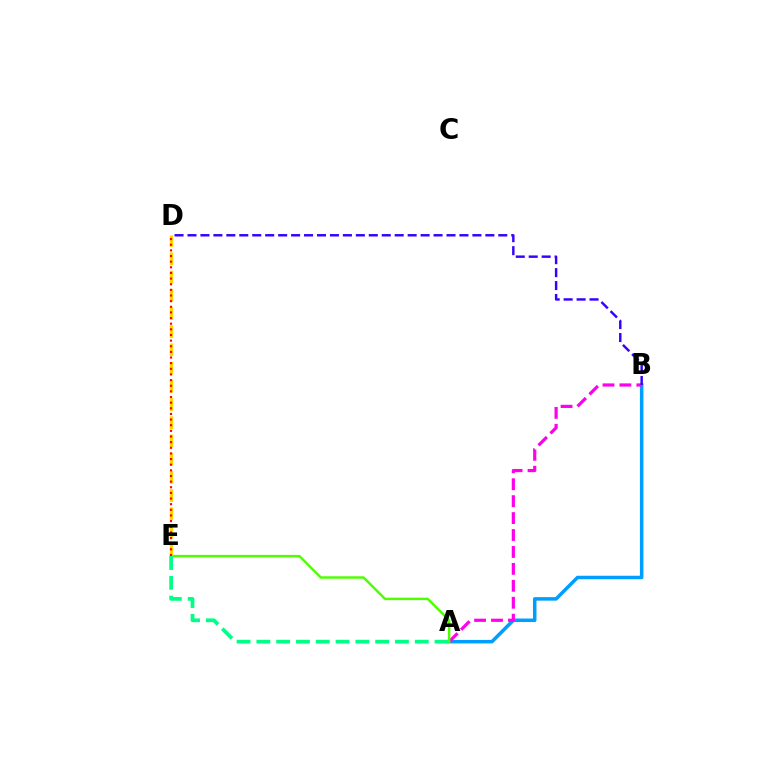{('A', 'B'): [{'color': '#009eff', 'line_style': 'solid', 'thickness': 2.53}, {'color': '#ff00ed', 'line_style': 'dashed', 'thickness': 2.3}], ('A', 'E'): [{'color': '#4fff00', 'line_style': 'solid', 'thickness': 1.76}, {'color': '#00ff86', 'line_style': 'dashed', 'thickness': 2.69}], ('D', 'E'): [{'color': '#ffd500', 'line_style': 'dashed', 'thickness': 2.47}, {'color': '#ff0000', 'line_style': 'dotted', 'thickness': 1.53}], ('B', 'D'): [{'color': '#3700ff', 'line_style': 'dashed', 'thickness': 1.76}]}